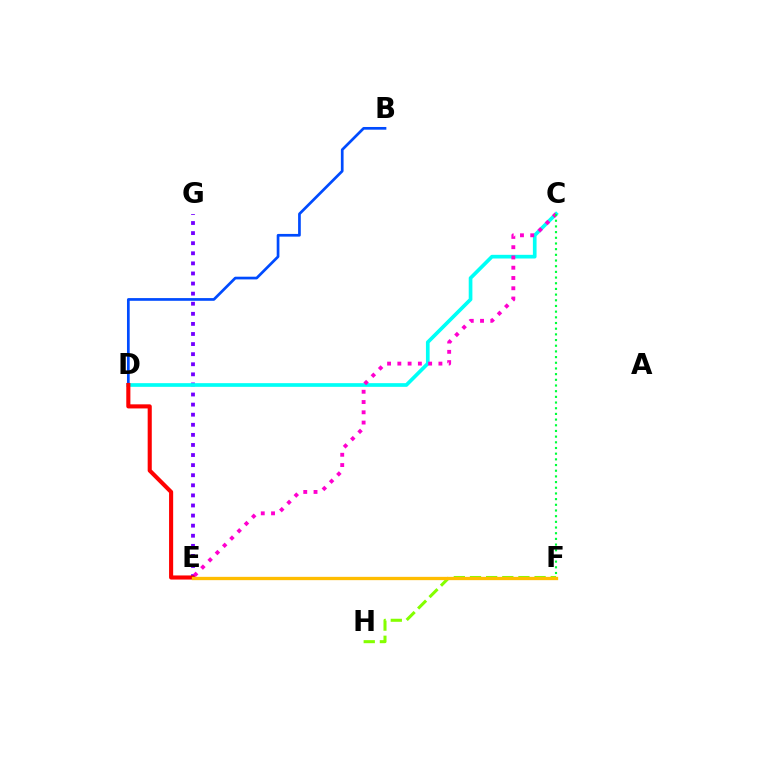{('E', 'G'): [{'color': '#7200ff', 'line_style': 'dotted', 'thickness': 2.74}], ('C', 'D'): [{'color': '#00fff6', 'line_style': 'solid', 'thickness': 2.65}], ('B', 'D'): [{'color': '#004bff', 'line_style': 'solid', 'thickness': 1.95}], ('C', 'E'): [{'color': '#ff00cf', 'line_style': 'dotted', 'thickness': 2.79}], ('F', 'H'): [{'color': '#84ff00', 'line_style': 'dashed', 'thickness': 2.19}], ('C', 'F'): [{'color': '#00ff39', 'line_style': 'dotted', 'thickness': 1.54}], ('D', 'E'): [{'color': '#ff0000', 'line_style': 'solid', 'thickness': 2.95}], ('E', 'F'): [{'color': '#ffbd00', 'line_style': 'solid', 'thickness': 2.38}]}